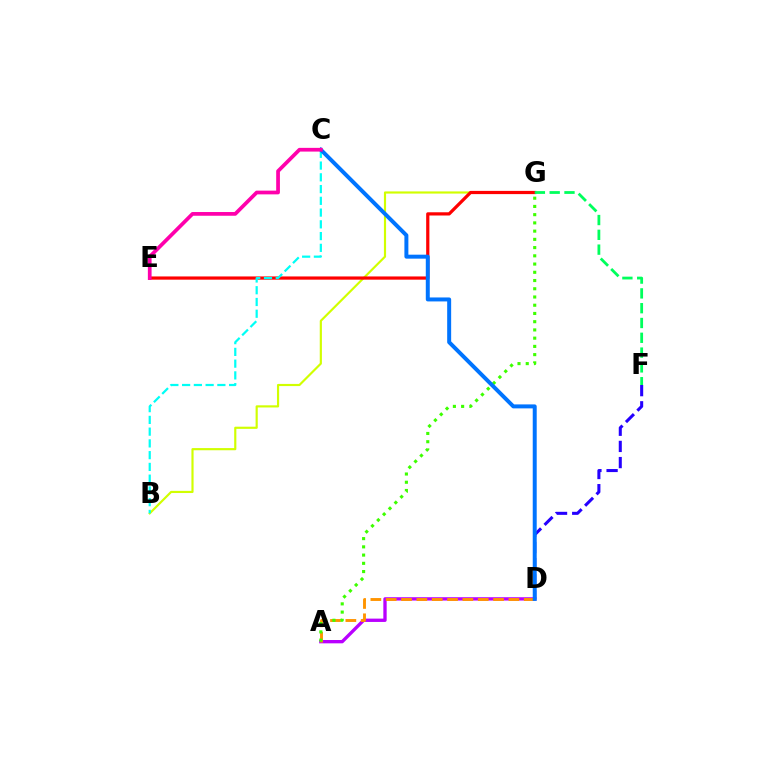{('A', 'D'): [{'color': '#b900ff', 'line_style': 'solid', 'thickness': 2.4}, {'color': '#ff9400', 'line_style': 'dashed', 'thickness': 2.08}], ('B', 'G'): [{'color': '#d1ff00', 'line_style': 'solid', 'thickness': 1.56}], ('E', 'G'): [{'color': '#ff0000', 'line_style': 'solid', 'thickness': 2.32}], ('B', 'C'): [{'color': '#00fff6', 'line_style': 'dashed', 'thickness': 1.6}], ('D', 'F'): [{'color': '#2500ff', 'line_style': 'dashed', 'thickness': 2.2}], ('F', 'G'): [{'color': '#00ff5c', 'line_style': 'dashed', 'thickness': 2.01}], ('A', 'G'): [{'color': '#3dff00', 'line_style': 'dotted', 'thickness': 2.24}], ('C', 'D'): [{'color': '#0074ff', 'line_style': 'solid', 'thickness': 2.86}], ('C', 'E'): [{'color': '#ff00ac', 'line_style': 'solid', 'thickness': 2.68}]}